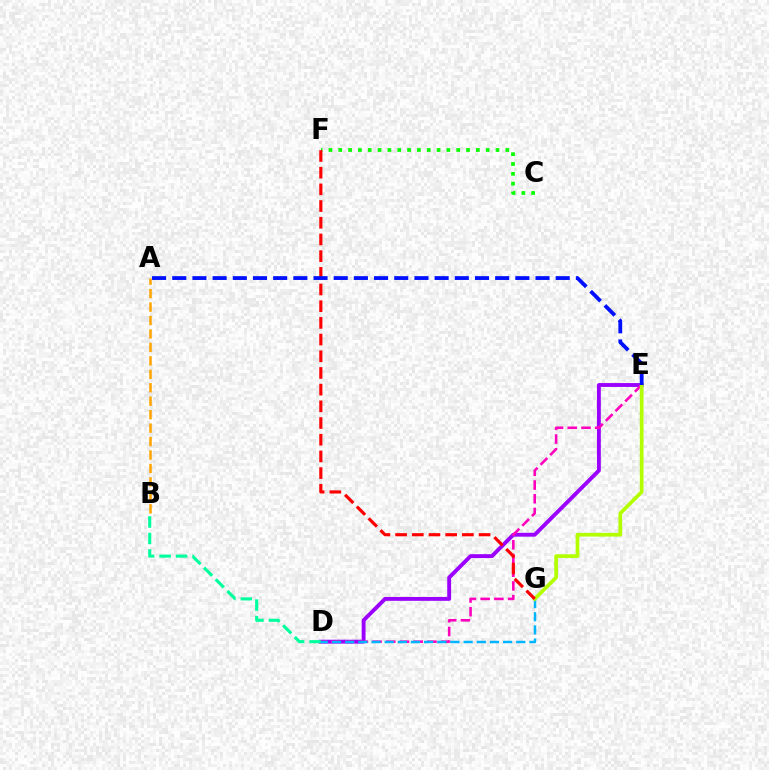{('D', 'E'): [{'color': '#9b00ff', 'line_style': 'solid', 'thickness': 2.79}, {'color': '#ff00bd', 'line_style': 'dashed', 'thickness': 1.86}], ('D', 'G'): [{'color': '#00b5ff', 'line_style': 'dashed', 'thickness': 1.79}], ('E', 'G'): [{'color': '#b3ff00', 'line_style': 'solid', 'thickness': 2.66}], ('A', 'B'): [{'color': '#ffa500', 'line_style': 'dashed', 'thickness': 1.83}], ('C', 'F'): [{'color': '#08ff00', 'line_style': 'dotted', 'thickness': 2.67}], ('B', 'D'): [{'color': '#00ff9d', 'line_style': 'dashed', 'thickness': 2.24}], ('F', 'G'): [{'color': '#ff0000', 'line_style': 'dashed', 'thickness': 2.27}], ('A', 'E'): [{'color': '#0010ff', 'line_style': 'dashed', 'thickness': 2.74}]}